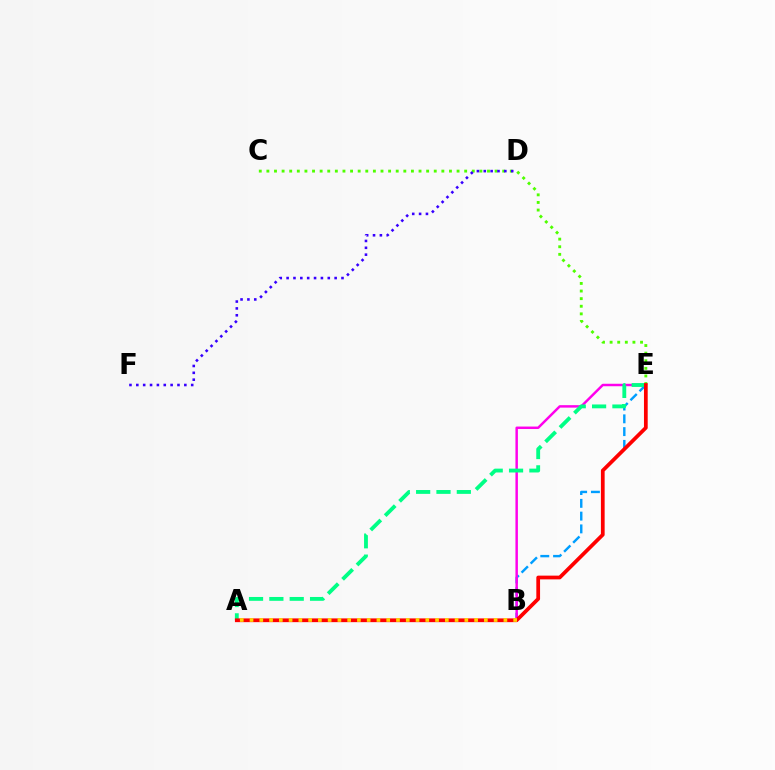{('B', 'E'): [{'color': '#009eff', 'line_style': 'dashed', 'thickness': 1.74}, {'color': '#ff00ed', 'line_style': 'solid', 'thickness': 1.78}], ('C', 'E'): [{'color': '#4fff00', 'line_style': 'dotted', 'thickness': 2.07}], ('D', 'F'): [{'color': '#3700ff', 'line_style': 'dotted', 'thickness': 1.86}], ('A', 'E'): [{'color': '#00ff86', 'line_style': 'dashed', 'thickness': 2.76}, {'color': '#ff0000', 'line_style': 'solid', 'thickness': 2.69}], ('A', 'B'): [{'color': '#ffd500', 'line_style': 'dotted', 'thickness': 2.65}]}